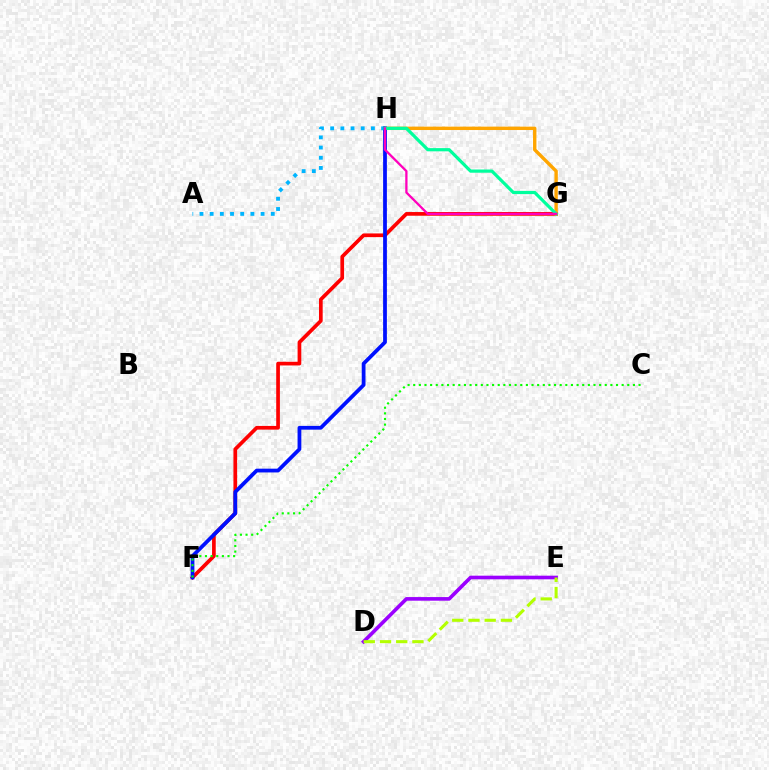{('F', 'G'): [{'color': '#ff0000', 'line_style': 'solid', 'thickness': 2.66}], ('D', 'E'): [{'color': '#9b00ff', 'line_style': 'solid', 'thickness': 2.61}, {'color': '#b3ff00', 'line_style': 'dashed', 'thickness': 2.2}], ('A', 'H'): [{'color': '#00b5ff', 'line_style': 'dotted', 'thickness': 2.77}], ('G', 'H'): [{'color': '#ffa500', 'line_style': 'solid', 'thickness': 2.44}, {'color': '#00ff9d', 'line_style': 'solid', 'thickness': 2.31}, {'color': '#ff00bd', 'line_style': 'solid', 'thickness': 1.64}], ('F', 'H'): [{'color': '#0010ff', 'line_style': 'solid', 'thickness': 2.71}], ('C', 'F'): [{'color': '#08ff00', 'line_style': 'dotted', 'thickness': 1.53}]}